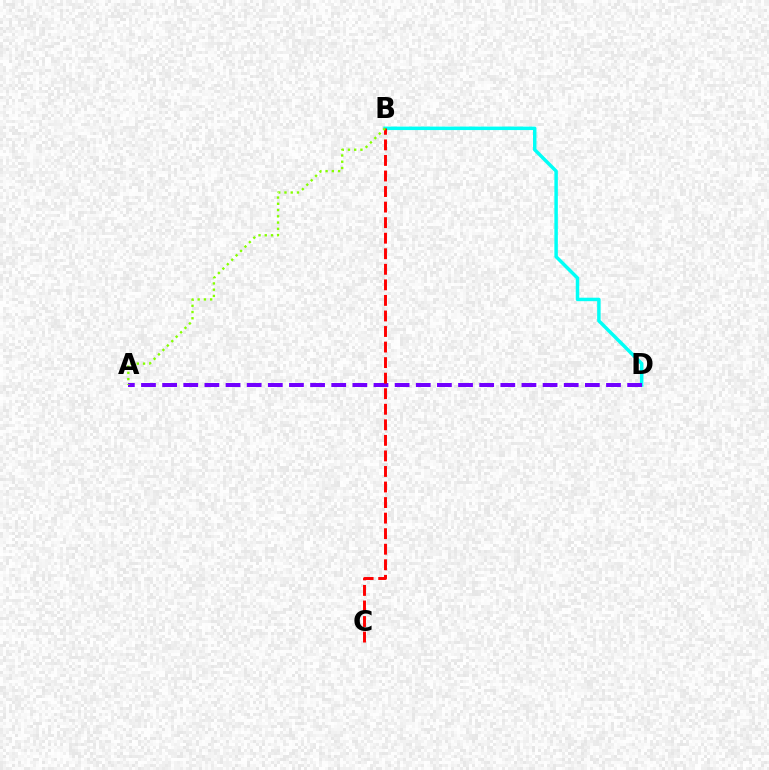{('B', 'D'): [{'color': '#00fff6', 'line_style': 'solid', 'thickness': 2.5}], ('A', 'D'): [{'color': '#7200ff', 'line_style': 'dashed', 'thickness': 2.87}], ('B', 'C'): [{'color': '#ff0000', 'line_style': 'dashed', 'thickness': 2.11}], ('A', 'B'): [{'color': '#84ff00', 'line_style': 'dotted', 'thickness': 1.7}]}